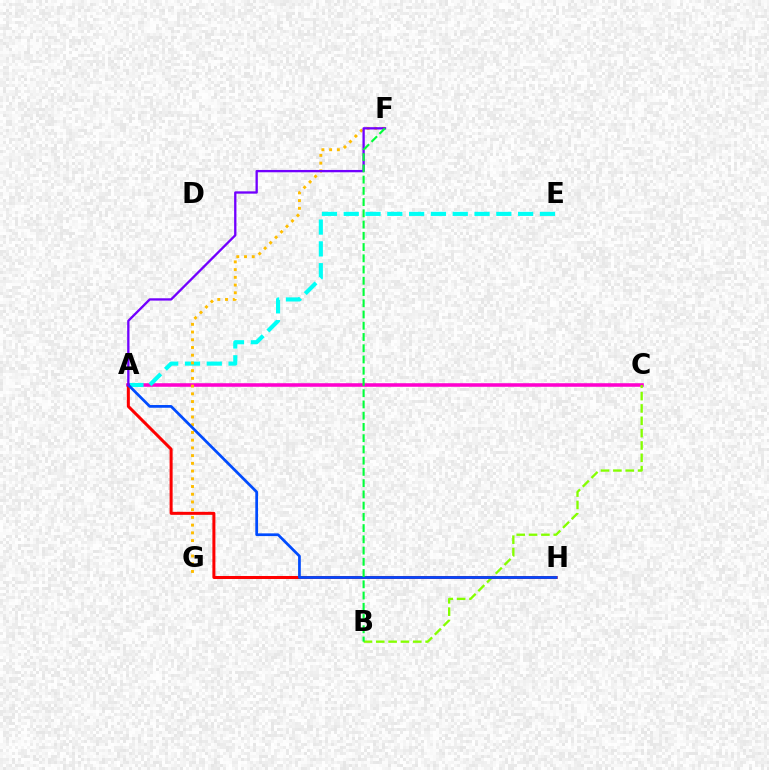{('A', 'C'): [{'color': '#ff00cf', 'line_style': 'solid', 'thickness': 2.56}], ('A', 'E'): [{'color': '#00fff6', 'line_style': 'dashed', 'thickness': 2.96}], ('B', 'C'): [{'color': '#84ff00', 'line_style': 'dashed', 'thickness': 1.68}], ('A', 'H'): [{'color': '#ff0000', 'line_style': 'solid', 'thickness': 2.17}, {'color': '#004bff', 'line_style': 'solid', 'thickness': 1.96}], ('F', 'G'): [{'color': '#ffbd00', 'line_style': 'dotted', 'thickness': 2.1}], ('A', 'F'): [{'color': '#7200ff', 'line_style': 'solid', 'thickness': 1.67}], ('B', 'F'): [{'color': '#00ff39', 'line_style': 'dashed', 'thickness': 1.53}]}